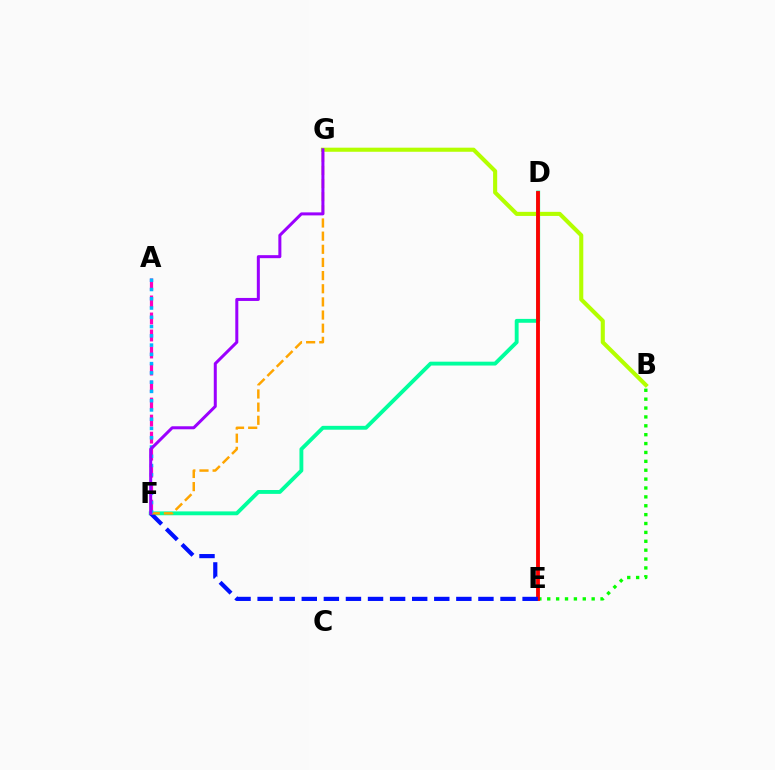{('D', 'F'): [{'color': '#00ff9d', 'line_style': 'solid', 'thickness': 2.78}], ('B', 'G'): [{'color': '#b3ff00', 'line_style': 'solid', 'thickness': 2.94}], ('B', 'E'): [{'color': '#08ff00', 'line_style': 'dotted', 'thickness': 2.41}], ('D', 'E'): [{'color': '#ff0000', 'line_style': 'solid', 'thickness': 2.76}], ('E', 'F'): [{'color': '#0010ff', 'line_style': 'dashed', 'thickness': 3.0}], ('A', 'F'): [{'color': '#ff00bd', 'line_style': 'dashed', 'thickness': 2.31}, {'color': '#00b5ff', 'line_style': 'dotted', 'thickness': 2.52}], ('F', 'G'): [{'color': '#ffa500', 'line_style': 'dashed', 'thickness': 1.79}, {'color': '#9b00ff', 'line_style': 'solid', 'thickness': 2.17}]}